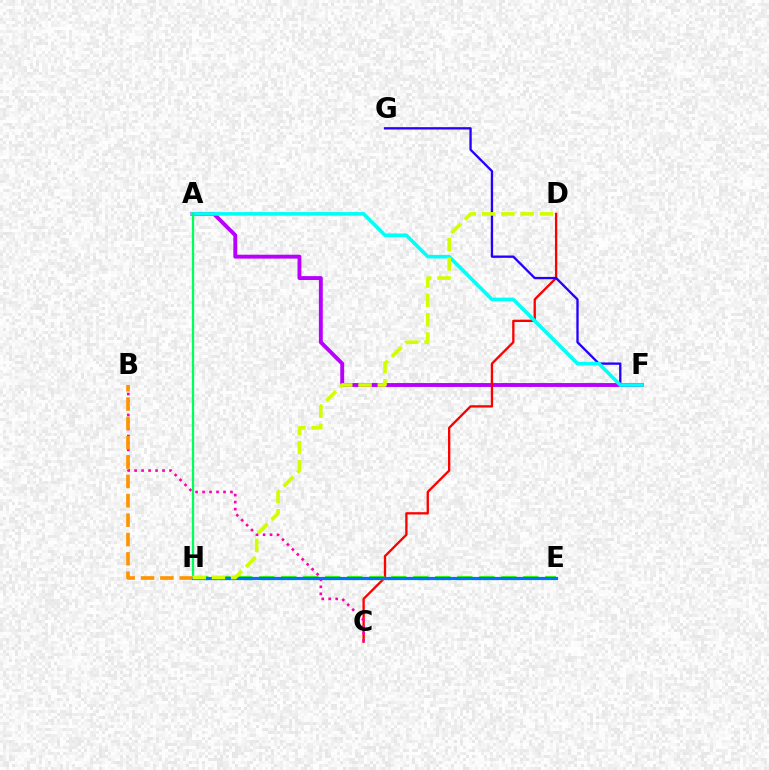{('A', 'F'): [{'color': '#b900ff', 'line_style': 'solid', 'thickness': 2.8}, {'color': '#00fff6', 'line_style': 'solid', 'thickness': 2.6}], ('C', 'D'): [{'color': '#ff0000', 'line_style': 'solid', 'thickness': 1.67}], ('F', 'G'): [{'color': '#2500ff', 'line_style': 'solid', 'thickness': 1.68}], ('B', 'C'): [{'color': '#ff00ac', 'line_style': 'dotted', 'thickness': 1.9}], ('E', 'H'): [{'color': '#3dff00', 'line_style': 'dashed', 'thickness': 2.99}, {'color': '#0074ff', 'line_style': 'solid', 'thickness': 2.3}], ('A', 'H'): [{'color': '#00ff5c', 'line_style': 'solid', 'thickness': 1.64}], ('B', 'H'): [{'color': '#ff9400', 'line_style': 'dashed', 'thickness': 2.63}], ('D', 'H'): [{'color': '#d1ff00', 'line_style': 'dashed', 'thickness': 2.62}]}